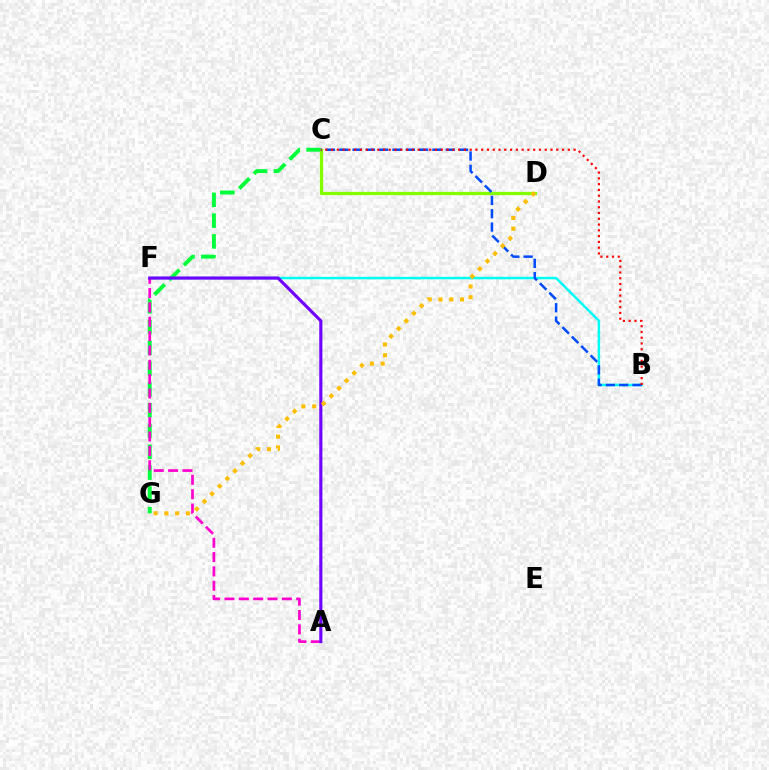{('C', 'G'): [{'color': '#00ff39', 'line_style': 'dashed', 'thickness': 2.82}], ('B', 'F'): [{'color': '#00fff6', 'line_style': 'solid', 'thickness': 1.79}], ('C', 'D'): [{'color': '#84ff00', 'line_style': 'solid', 'thickness': 2.36}], ('A', 'F'): [{'color': '#ff00cf', 'line_style': 'dashed', 'thickness': 1.95}, {'color': '#7200ff', 'line_style': 'solid', 'thickness': 2.25}], ('B', 'C'): [{'color': '#004bff', 'line_style': 'dashed', 'thickness': 1.81}, {'color': '#ff0000', 'line_style': 'dotted', 'thickness': 1.57}], ('D', 'G'): [{'color': '#ffbd00', 'line_style': 'dotted', 'thickness': 2.93}]}